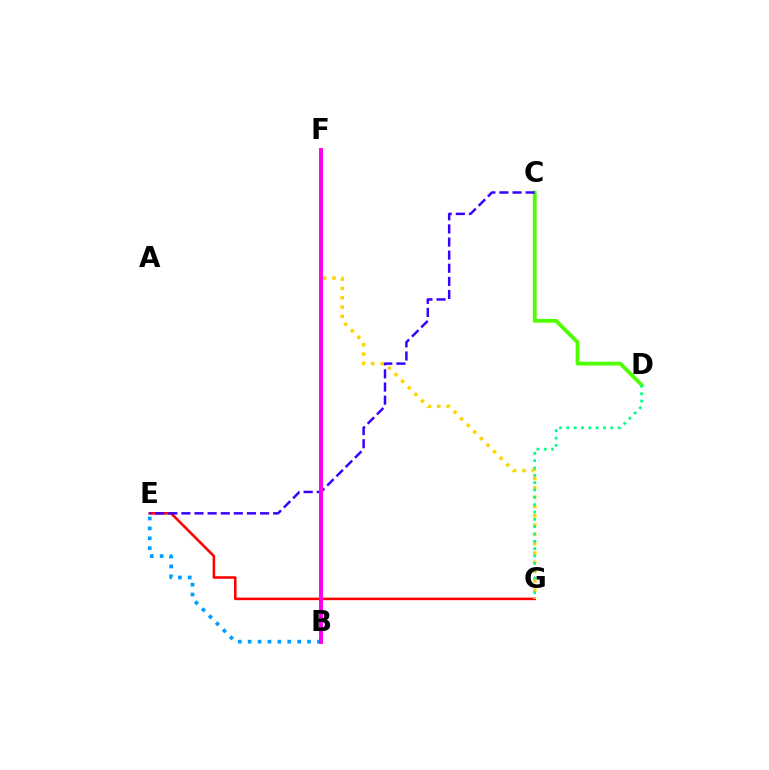{('B', 'E'): [{'color': '#009eff', 'line_style': 'dotted', 'thickness': 2.69}], ('E', 'G'): [{'color': '#ff0000', 'line_style': 'solid', 'thickness': 1.84}], ('C', 'D'): [{'color': '#4fff00', 'line_style': 'solid', 'thickness': 2.73}], ('F', 'G'): [{'color': '#ffd500', 'line_style': 'dotted', 'thickness': 2.53}], ('C', 'E'): [{'color': '#3700ff', 'line_style': 'dashed', 'thickness': 1.78}], ('B', 'F'): [{'color': '#ff00ed', 'line_style': 'solid', 'thickness': 2.83}], ('D', 'G'): [{'color': '#00ff86', 'line_style': 'dotted', 'thickness': 1.99}]}